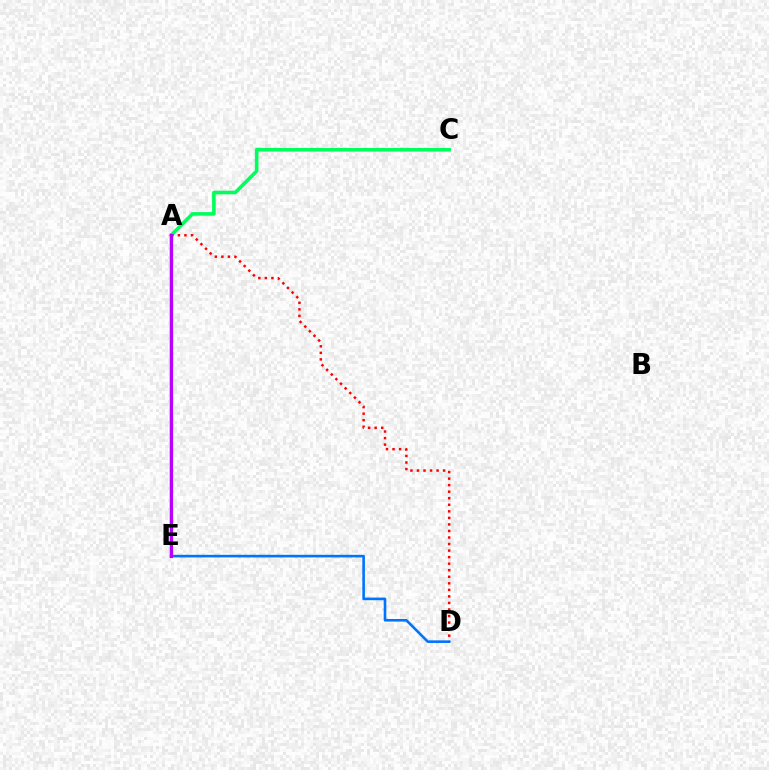{('A', 'E'): [{'color': '#d1ff00', 'line_style': 'solid', 'thickness': 2.79}, {'color': '#b900ff', 'line_style': 'solid', 'thickness': 2.28}], ('A', 'C'): [{'color': '#00ff5c', 'line_style': 'solid', 'thickness': 2.59}], ('D', 'E'): [{'color': '#0074ff', 'line_style': 'solid', 'thickness': 1.88}], ('A', 'D'): [{'color': '#ff0000', 'line_style': 'dotted', 'thickness': 1.78}]}